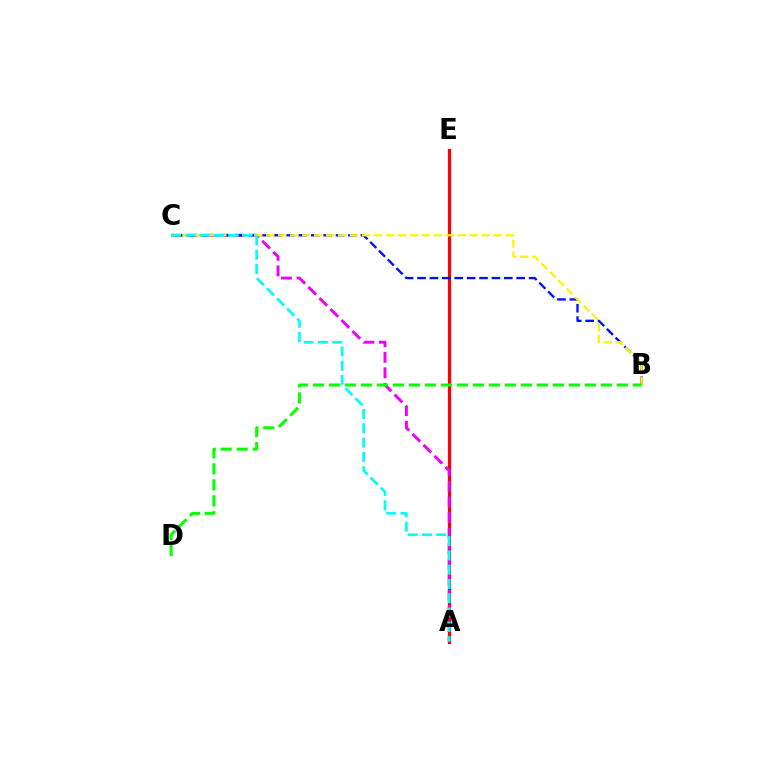{('A', 'E'): [{'color': '#ff0000', 'line_style': 'solid', 'thickness': 2.31}], ('A', 'C'): [{'color': '#ee00ff', 'line_style': 'dashed', 'thickness': 2.12}, {'color': '#00fff6', 'line_style': 'dashed', 'thickness': 1.94}], ('B', 'C'): [{'color': '#0010ff', 'line_style': 'dashed', 'thickness': 1.68}, {'color': '#fcf500', 'line_style': 'dashed', 'thickness': 1.63}], ('B', 'D'): [{'color': '#08ff00', 'line_style': 'dashed', 'thickness': 2.17}]}